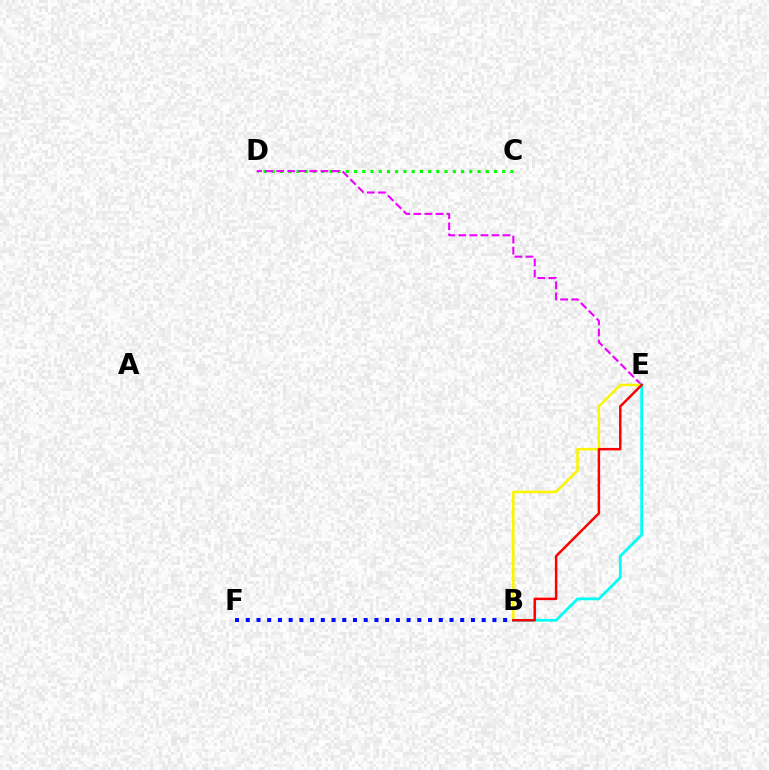{('C', 'D'): [{'color': '#08ff00', 'line_style': 'dotted', 'thickness': 2.24}], ('D', 'E'): [{'color': '#ee00ff', 'line_style': 'dashed', 'thickness': 1.5}], ('B', 'F'): [{'color': '#0010ff', 'line_style': 'dotted', 'thickness': 2.91}], ('B', 'E'): [{'color': '#fcf500', 'line_style': 'solid', 'thickness': 1.83}, {'color': '#00fff6', 'line_style': 'solid', 'thickness': 1.99}, {'color': '#ff0000', 'line_style': 'solid', 'thickness': 1.78}]}